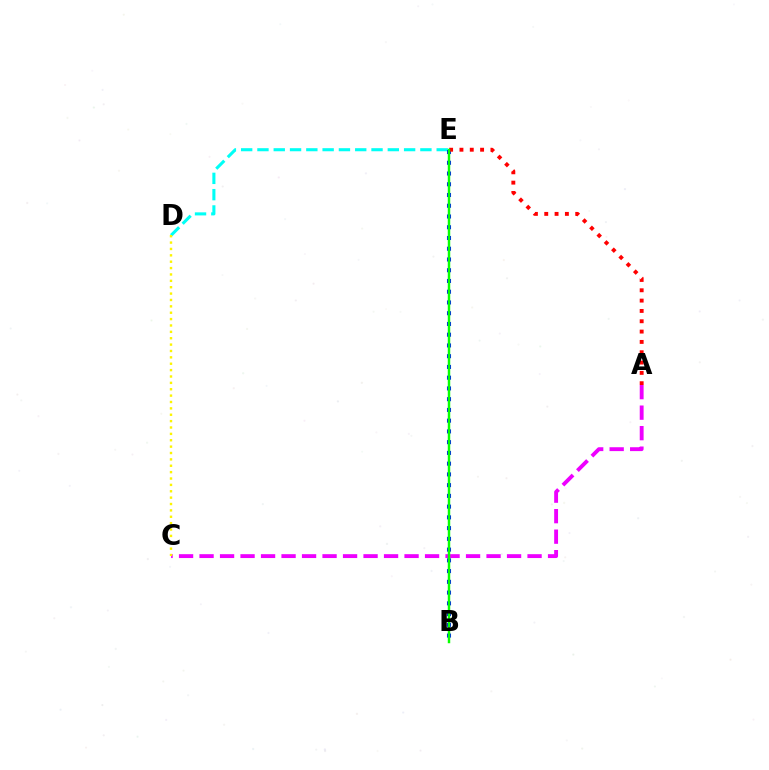{('D', 'E'): [{'color': '#00fff6', 'line_style': 'dashed', 'thickness': 2.21}], ('B', 'E'): [{'color': '#0010ff', 'line_style': 'dotted', 'thickness': 2.92}, {'color': '#08ff00', 'line_style': 'solid', 'thickness': 1.76}], ('A', 'E'): [{'color': '#ff0000', 'line_style': 'dotted', 'thickness': 2.81}], ('A', 'C'): [{'color': '#ee00ff', 'line_style': 'dashed', 'thickness': 2.78}], ('C', 'D'): [{'color': '#fcf500', 'line_style': 'dotted', 'thickness': 1.73}]}